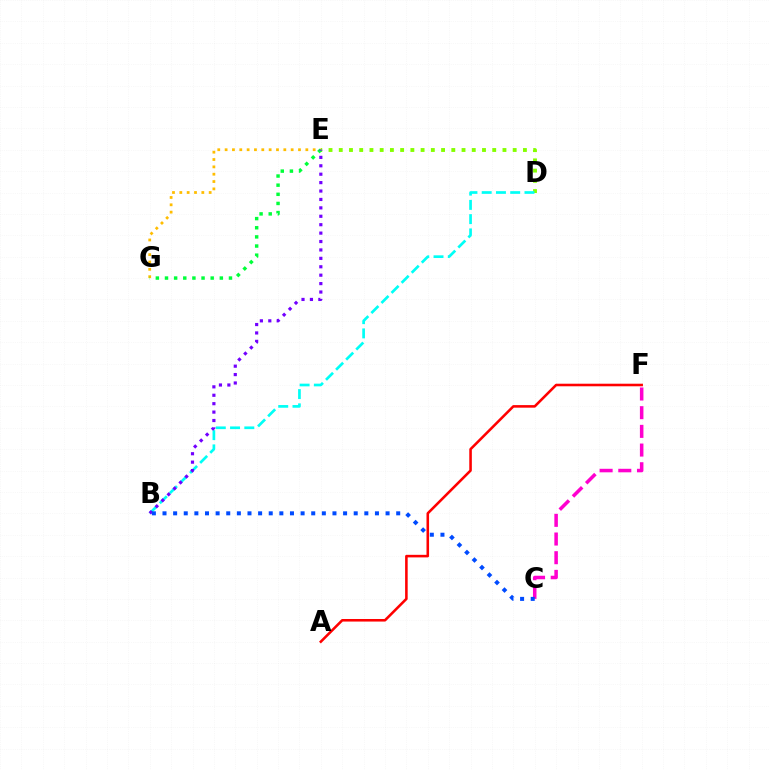{('D', 'E'): [{'color': '#84ff00', 'line_style': 'dotted', 'thickness': 2.78}], ('B', 'D'): [{'color': '#00fff6', 'line_style': 'dashed', 'thickness': 1.94}], ('E', 'G'): [{'color': '#ffbd00', 'line_style': 'dotted', 'thickness': 1.99}, {'color': '#00ff39', 'line_style': 'dotted', 'thickness': 2.48}], ('A', 'F'): [{'color': '#ff0000', 'line_style': 'solid', 'thickness': 1.85}], ('B', 'E'): [{'color': '#7200ff', 'line_style': 'dotted', 'thickness': 2.29}], ('C', 'F'): [{'color': '#ff00cf', 'line_style': 'dashed', 'thickness': 2.54}], ('B', 'C'): [{'color': '#004bff', 'line_style': 'dotted', 'thickness': 2.89}]}